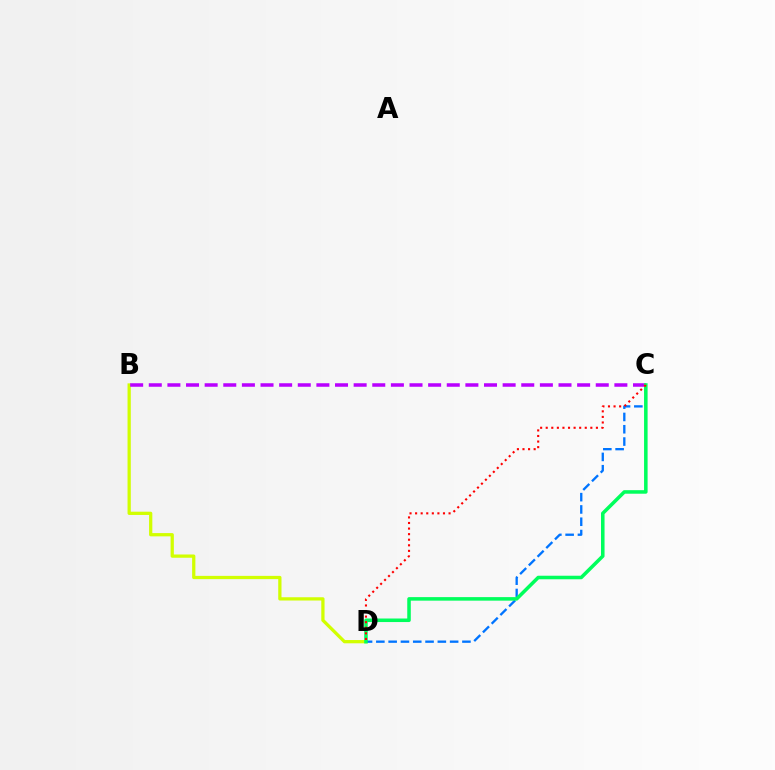{('B', 'D'): [{'color': '#d1ff00', 'line_style': 'solid', 'thickness': 2.35}], ('B', 'C'): [{'color': '#b900ff', 'line_style': 'dashed', 'thickness': 2.53}], ('C', 'D'): [{'color': '#0074ff', 'line_style': 'dashed', 'thickness': 1.67}, {'color': '#00ff5c', 'line_style': 'solid', 'thickness': 2.55}, {'color': '#ff0000', 'line_style': 'dotted', 'thickness': 1.52}]}